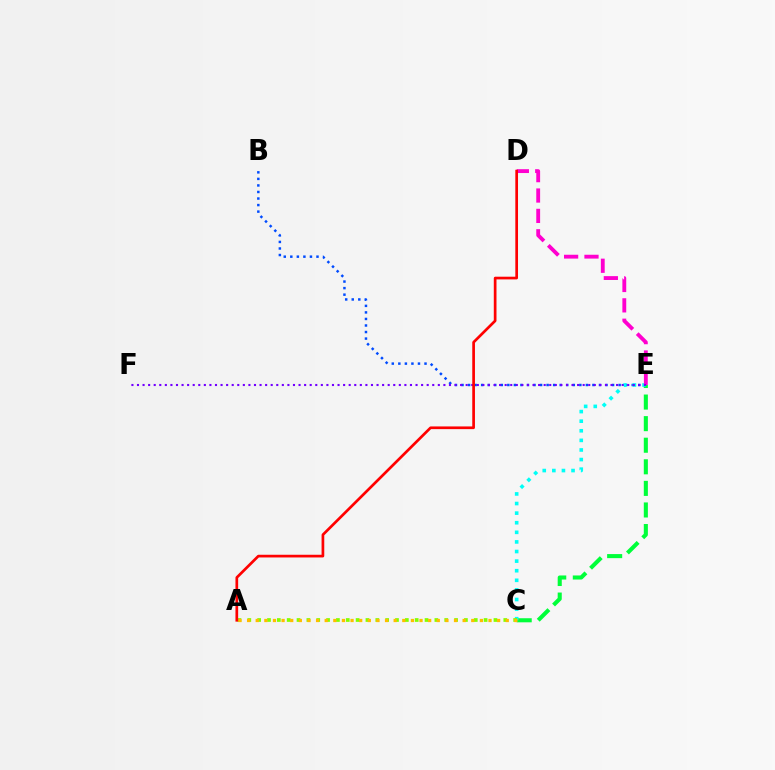{('C', 'E'): [{'color': '#00ff39', 'line_style': 'dashed', 'thickness': 2.93}, {'color': '#00fff6', 'line_style': 'dotted', 'thickness': 2.61}], ('B', 'E'): [{'color': '#004bff', 'line_style': 'dotted', 'thickness': 1.78}], ('A', 'C'): [{'color': '#84ff00', 'line_style': 'dotted', 'thickness': 2.68}, {'color': '#ffbd00', 'line_style': 'dotted', 'thickness': 2.34}], ('D', 'E'): [{'color': '#ff00cf', 'line_style': 'dashed', 'thickness': 2.77}], ('E', 'F'): [{'color': '#7200ff', 'line_style': 'dotted', 'thickness': 1.51}], ('A', 'D'): [{'color': '#ff0000', 'line_style': 'solid', 'thickness': 1.94}]}